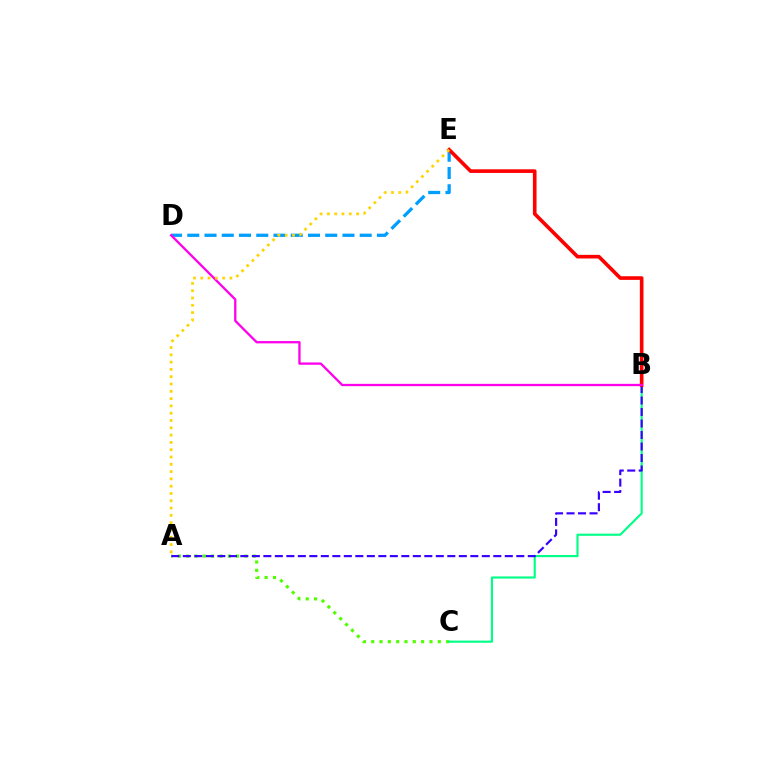{('D', 'E'): [{'color': '#009eff', 'line_style': 'dashed', 'thickness': 2.34}], ('A', 'C'): [{'color': '#4fff00', 'line_style': 'dotted', 'thickness': 2.26}], ('B', 'C'): [{'color': '#00ff86', 'line_style': 'solid', 'thickness': 1.54}], ('A', 'B'): [{'color': '#3700ff', 'line_style': 'dashed', 'thickness': 1.56}], ('B', 'E'): [{'color': '#ff0000', 'line_style': 'solid', 'thickness': 2.62}], ('B', 'D'): [{'color': '#ff00ed', 'line_style': 'solid', 'thickness': 1.66}], ('A', 'E'): [{'color': '#ffd500', 'line_style': 'dotted', 'thickness': 1.98}]}